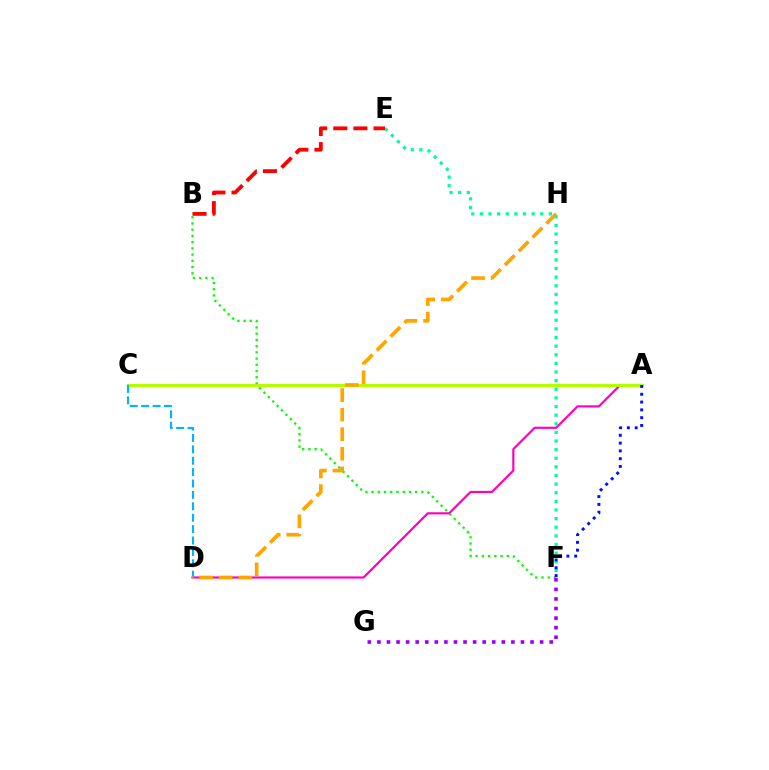{('A', 'D'): [{'color': '#ff00bd', 'line_style': 'solid', 'thickness': 1.57}], ('B', 'F'): [{'color': '#08ff00', 'line_style': 'dotted', 'thickness': 1.69}], ('A', 'C'): [{'color': '#b3ff00', 'line_style': 'solid', 'thickness': 2.25}], ('C', 'D'): [{'color': '#00b5ff', 'line_style': 'dashed', 'thickness': 1.55}], ('D', 'H'): [{'color': '#ffa500', 'line_style': 'dashed', 'thickness': 2.66}], ('E', 'F'): [{'color': '#00ff9d', 'line_style': 'dotted', 'thickness': 2.34}], ('B', 'E'): [{'color': '#ff0000', 'line_style': 'dashed', 'thickness': 2.73}], ('A', 'F'): [{'color': '#0010ff', 'line_style': 'dotted', 'thickness': 2.12}], ('F', 'G'): [{'color': '#9b00ff', 'line_style': 'dotted', 'thickness': 2.6}]}